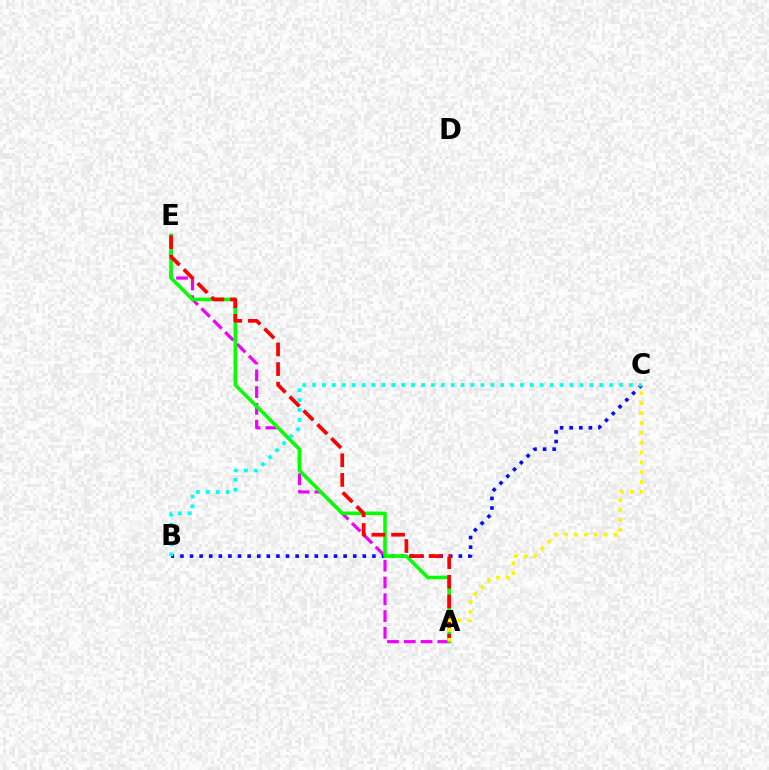{('A', 'E'): [{'color': '#ee00ff', 'line_style': 'dashed', 'thickness': 2.28}, {'color': '#08ff00', 'line_style': 'solid', 'thickness': 2.56}, {'color': '#ff0000', 'line_style': 'dashed', 'thickness': 2.67}], ('B', 'C'): [{'color': '#0010ff', 'line_style': 'dotted', 'thickness': 2.61}, {'color': '#00fff6', 'line_style': 'dotted', 'thickness': 2.69}], ('A', 'C'): [{'color': '#fcf500', 'line_style': 'dotted', 'thickness': 2.68}]}